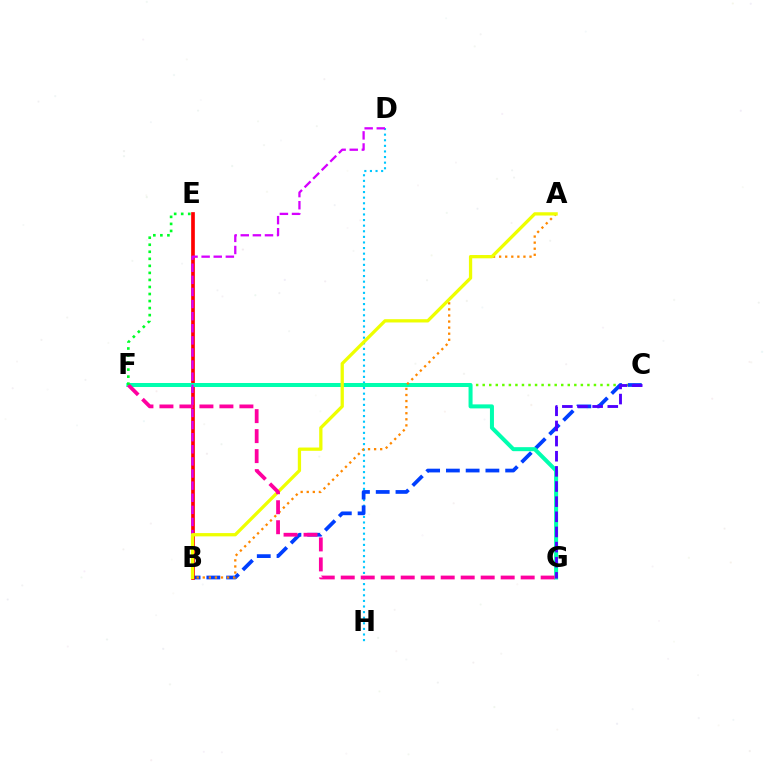{('C', 'F'): [{'color': '#66ff00', 'line_style': 'dotted', 'thickness': 1.78}], ('D', 'H'): [{'color': '#00c7ff', 'line_style': 'dotted', 'thickness': 1.52}], ('B', 'C'): [{'color': '#003fff', 'line_style': 'dashed', 'thickness': 2.68}], ('B', 'E'): [{'color': '#ff0000', 'line_style': 'solid', 'thickness': 2.65}], ('F', 'G'): [{'color': '#00ffaf', 'line_style': 'solid', 'thickness': 2.89}, {'color': '#ff00a0', 'line_style': 'dashed', 'thickness': 2.72}], ('A', 'B'): [{'color': '#ff8800', 'line_style': 'dotted', 'thickness': 1.65}, {'color': '#eeff00', 'line_style': 'solid', 'thickness': 2.36}], ('C', 'G'): [{'color': '#4f00ff', 'line_style': 'dashed', 'thickness': 2.06}], ('B', 'D'): [{'color': '#d600ff', 'line_style': 'dashed', 'thickness': 1.64}], ('E', 'F'): [{'color': '#00ff27', 'line_style': 'dotted', 'thickness': 1.91}]}